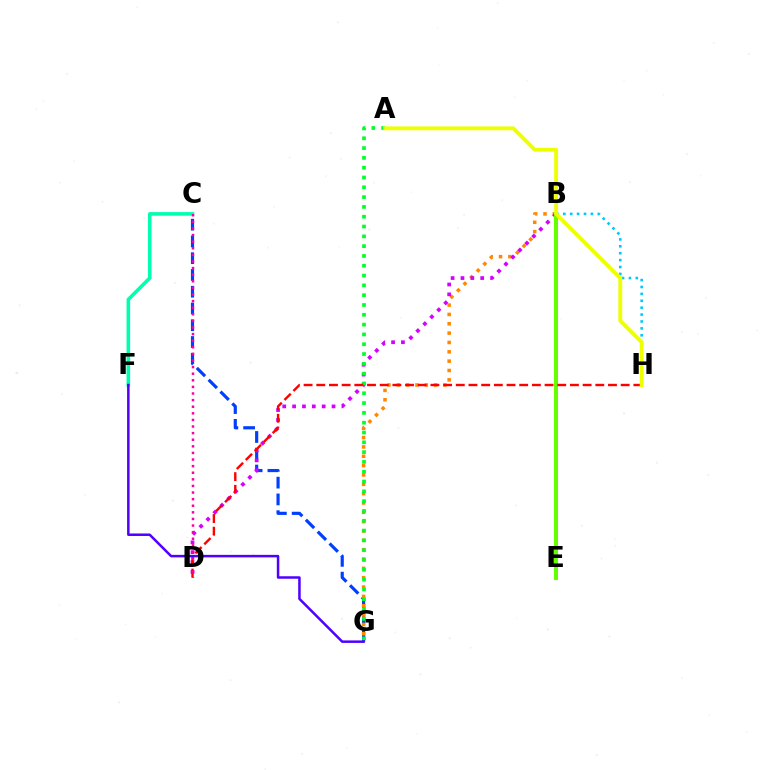{('B', 'H'): [{'color': '#00c7ff', 'line_style': 'dotted', 'thickness': 1.87}], ('C', 'G'): [{'color': '#003fff', 'line_style': 'dashed', 'thickness': 2.28}], ('B', 'G'): [{'color': '#ff8800', 'line_style': 'dotted', 'thickness': 2.54}], ('B', 'D'): [{'color': '#d600ff', 'line_style': 'dotted', 'thickness': 2.68}], ('A', 'G'): [{'color': '#00ff27', 'line_style': 'dotted', 'thickness': 2.66}], ('C', 'F'): [{'color': '#00ffaf', 'line_style': 'solid', 'thickness': 2.58}], ('B', 'E'): [{'color': '#66ff00', 'line_style': 'solid', 'thickness': 2.9}], ('D', 'H'): [{'color': '#ff0000', 'line_style': 'dashed', 'thickness': 1.72}], ('C', 'D'): [{'color': '#ff00a0', 'line_style': 'dotted', 'thickness': 1.79}], ('F', 'G'): [{'color': '#4f00ff', 'line_style': 'solid', 'thickness': 1.8}], ('A', 'H'): [{'color': '#eeff00', 'line_style': 'solid', 'thickness': 2.78}]}